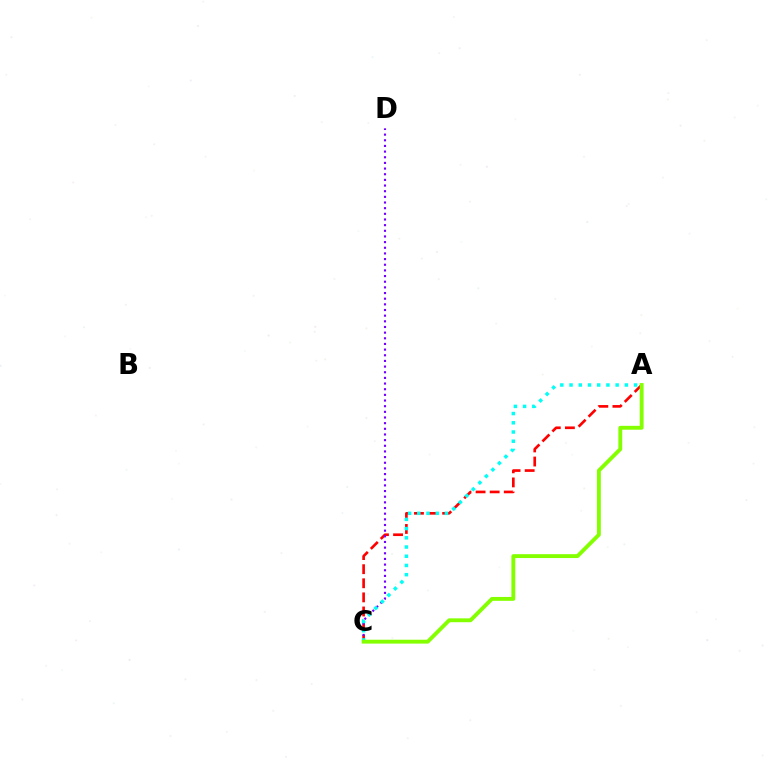{('A', 'C'): [{'color': '#ff0000', 'line_style': 'dashed', 'thickness': 1.91}, {'color': '#00fff6', 'line_style': 'dotted', 'thickness': 2.5}, {'color': '#84ff00', 'line_style': 'solid', 'thickness': 2.79}], ('C', 'D'): [{'color': '#7200ff', 'line_style': 'dotted', 'thickness': 1.54}]}